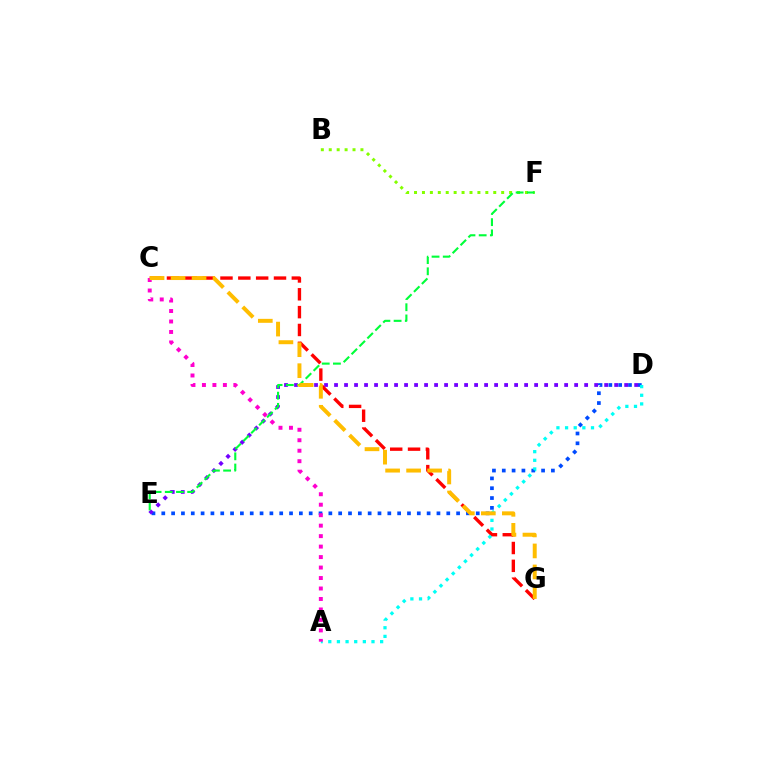{('B', 'F'): [{'color': '#84ff00', 'line_style': 'dotted', 'thickness': 2.15}], ('D', 'E'): [{'color': '#004bff', 'line_style': 'dotted', 'thickness': 2.67}, {'color': '#7200ff', 'line_style': 'dotted', 'thickness': 2.72}], ('C', 'G'): [{'color': '#ff0000', 'line_style': 'dashed', 'thickness': 2.42}, {'color': '#ffbd00', 'line_style': 'dashed', 'thickness': 2.85}], ('A', 'D'): [{'color': '#00fff6', 'line_style': 'dotted', 'thickness': 2.35}], ('E', 'F'): [{'color': '#00ff39', 'line_style': 'dashed', 'thickness': 1.52}], ('A', 'C'): [{'color': '#ff00cf', 'line_style': 'dotted', 'thickness': 2.85}]}